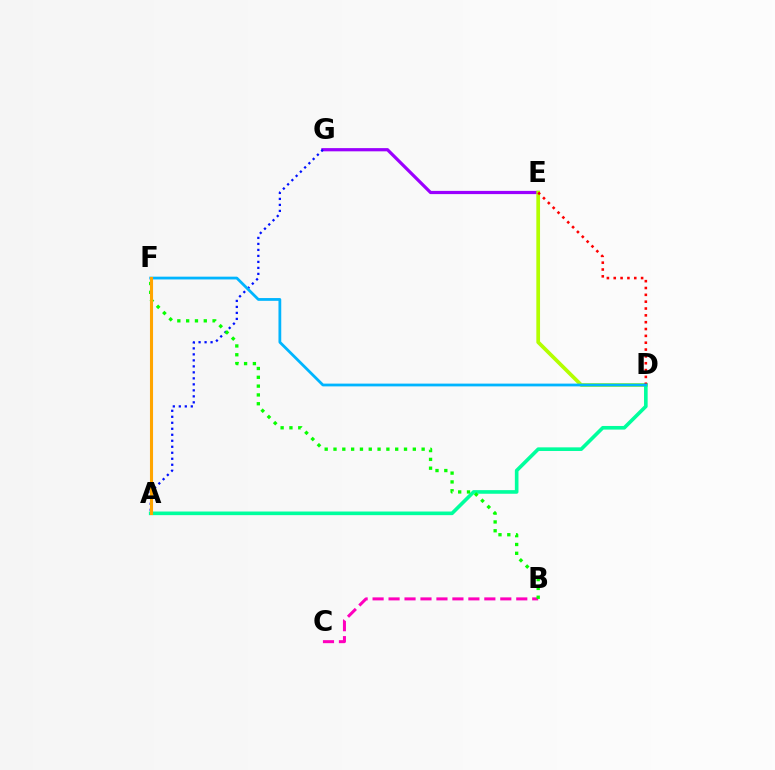{('E', 'G'): [{'color': '#9b00ff', 'line_style': 'solid', 'thickness': 2.31}], ('B', 'C'): [{'color': '#ff00bd', 'line_style': 'dashed', 'thickness': 2.17}], ('D', 'E'): [{'color': '#b3ff00', 'line_style': 'solid', 'thickness': 2.67}, {'color': '#ff0000', 'line_style': 'dotted', 'thickness': 1.86}], ('A', 'G'): [{'color': '#0010ff', 'line_style': 'dotted', 'thickness': 1.63}], ('A', 'D'): [{'color': '#00ff9d', 'line_style': 'solid', 'thickness': 2.61}], ('D', 'F'): [{'color': '#00b5ff', 'line_style': 'solid', 'thickness': 2.0}], ('B', 'F'): [{'color': '#08ff00', 'line_style': 'dotted', 'thickness': 2.39}], ('A', 'F'): [{'color': '#ffa500', 'line_style': 'solid', 'thickness': 2.21}]}